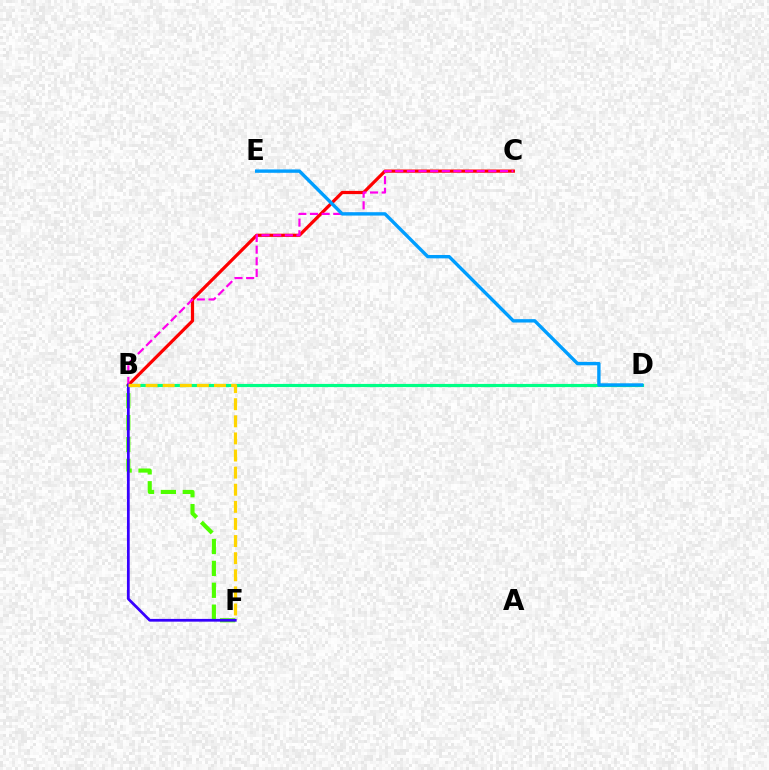{('B', 'D'): [{'color': '#00ff86', 'line_style': 'solid', 'thickness': 2.27}], ('B', 'C'): [{'color': '#ff0000', 'line_style': 'solid', 'thickness': 2.31}, {'color': '#ff00ed', 'line_style': 'dashed', 'thickness': 1.58}], ('B', 'F'): [{'color': '#4fff00', 'line_style': 'dashed', 'thickness': 2.97}, {'color': '#3700ff', 'line_style': 'solid', 'thickness': 1.98}, {'color': '#ffd500', 'line_style': 'dashed', 'thickness': 2.32}], ('D', 'E'): [{'color': '#009eff', 'line_style': 'solid', 'thickness': 2.43}]}